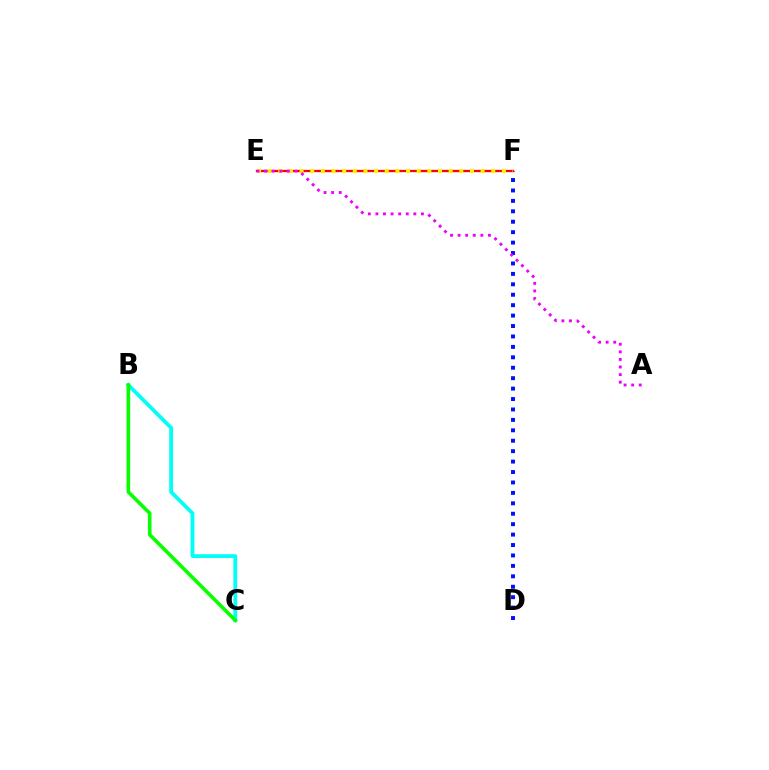{('B', 'C'): [{'color': '#00fff6', 'line_style': 'solid', 'thickness': 2.74}, {'color': '#08ff00', 'line_style': 'solid', 'thickness': 2.59}], ('D', 'F'): [{'color': '#0010ff', 'line_style': 'dotted', 'thickness': 2.83}], ('E', 'F'): [{'color': '#ff0000', 'line_style': 'solid', 'thickness': 1.64}, {'color': '#fcf500', 'line_style': 'dotted', 'thickness': 2.89}], ('A', 'E'): [{'color': '#ee00ff', 'line_style': 'dotted', 'thickness': 2.06}]}